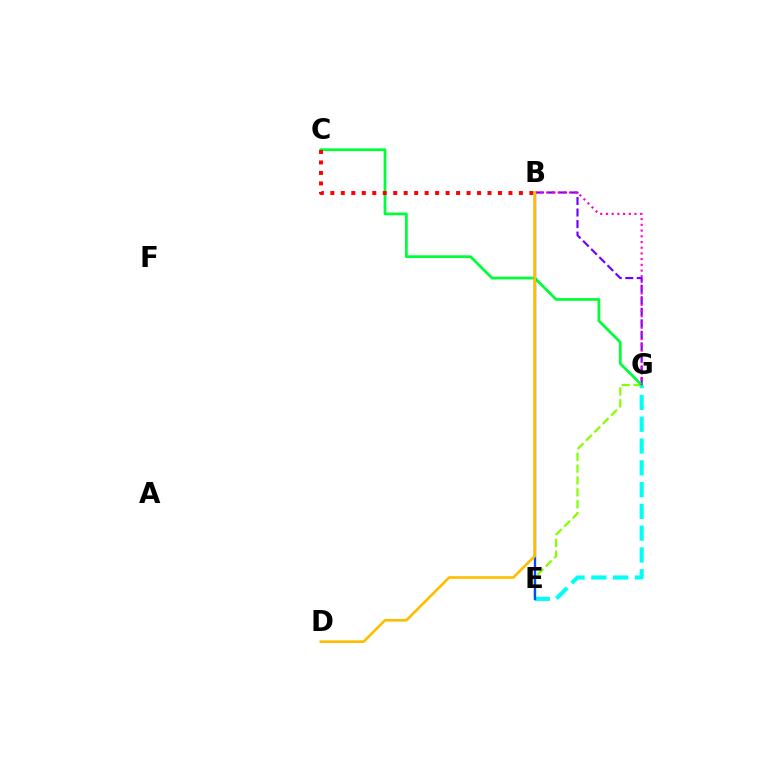{('B', 'G'): [{'color': '#7200ff', 'line_style': 'dashed', 'thickness': 1.57}, {'color': '#ff00cf', 'line_style': 'dotted', 'thickness': 1.55}], ('E', 'G'): [{'color': '#84ff00', 'line_style': 'dashed', 'thickness': 1.61}, {'color': '#00fff6', 'line_style': 'dashed', 'thickness': 2.96}], ('C', 'G'): [{'color': '#00ff39', 'line_style': 'solid', 'thickness': 1.98}], ('B', 'C'): [{'color': '#ff0000', 'line_style': 'dotted', 'thickness': 2.85}], ('B', 'E'): [{'color': '#004bff', 'line_style': 'solid', 'thickness': 1.69}], ('B', 'D'): [{'color': '#ffbd00', 'line_style': 'solid', 'thickness': 1.91}]}